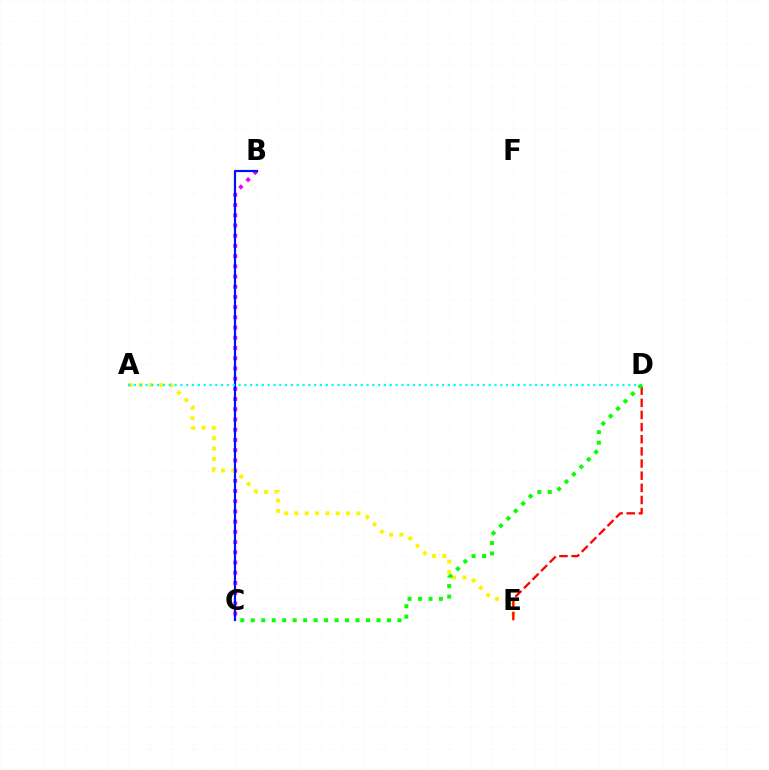{('B', 'C'): [{'color': '#ee00ff', 'line_style': 'dotted', 'thickness': 2.77}, {'color': '#0010ff', 'line_style': 'solid', 'thickness': 1.59}], ('A', 'E'): [{'color': '#fcf500', 'line_style': 'dotted', 'thickness': 2.81}], ('A', 'D'): [{'color': '#00fff6', 'line_style': 'dotted', 'thickness': 1.58}], ('D', 'E'): [{'color': '#ff0000', 'line_style': 'dashed', 'thickness': 1.65}], ('C', 'D'): [{'color': '#08ff00', 'line_style': 'dotted', 'thickness': 2.85}]}